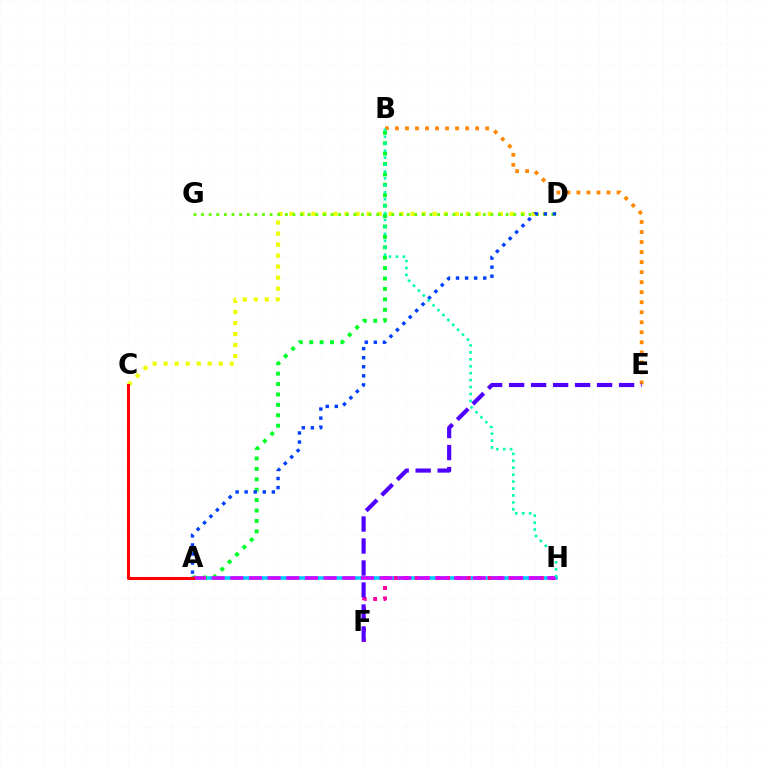{('C', 'D'): [{'color': '#eeff00', 'line_style': 'dotted', 'thickness': 2.99}], ('A', 'H'): [{'color': '#00c7ff', 'line_style': 'solid', 'thickness': 2.55}, {'color': '#d600ff', 'line_style': 'dashed', 'thickness': 2.53}], ('B', 'E'): [{'color': '#ff8800', 'line_style': 'dotted', 'thickness': 2.72}], ('D', 'G'): [{'color': '#66ff00', 'line_style': 'dotted', 'thickness': 2.07}], ('A', 'B'): [{'color': '#00ff27', 'line_style': 'dotted', 'thickness': 2.83}], ('F', 'H'): [{'color': '#ff00a0', 'line_style': 'dotted', 'thickness': 2.83}], ('A', 'D'): [{'color': '#003fff', 'line_style': 'dotted', 'thickness': 2.46}], ('E', 'F'): [{'color': '#4f00ff', 'line_style': 'dashed', 'thickness': 2.99}], ('A', 'C'): [{'color': '#ff0000', 'line_style': 'solid', 'thickness': 2.19}], ('B', 'H'): [{'color': '#00ffaf', 'line_style': 'dotted', 'thickness': 1.88}]}